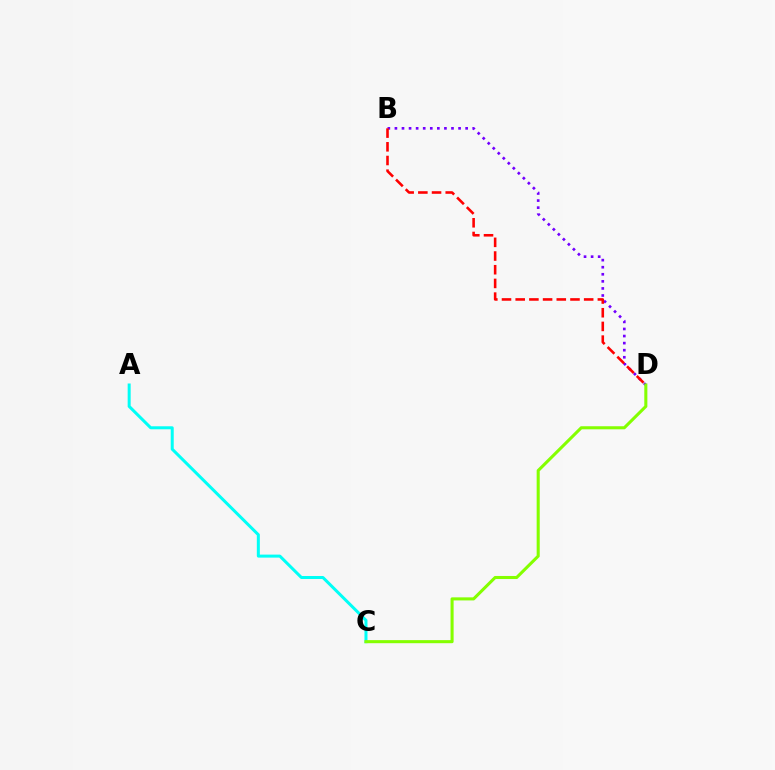{('B', 'D'): [{'color': '#7200ff', 'line_style': 'dotted', 'thickness': 1.92}, {'color': '#ff0000', 'line_style': 'dashed', 'thickness': 1.86}], ('A', 'C'): [{'color': '#00fff6', 'line_style': 'solid', 'thickness': 2.17}], ('C', 'D'): [{'color': '#84ff00', 'line_style': 'solid', 'thickness': 2.21}]}